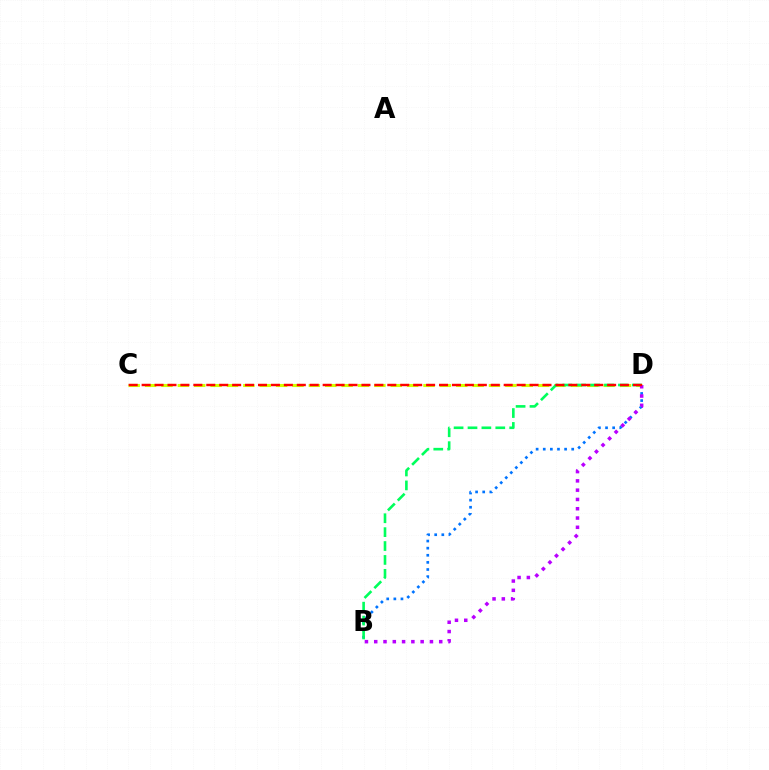{('C', 'D'): [{'color': '#d1ff00', 'line_style': 'dashed', 'thickness': 2.22}, {'color': '#ff0000', 'line_style': 'dashed', 'thickness': 1.76}], ('B', 'D'): [{'color': '#0074ff', 'line_style': 'dotted', 'thickness': 1.93}, {'color': '#00ff5c', 'line_style': 'dashed', 'thickness': 1.89}, {'color': '#b900ff', 'line_style': 'dotted', 'thickness': 2.52}]}